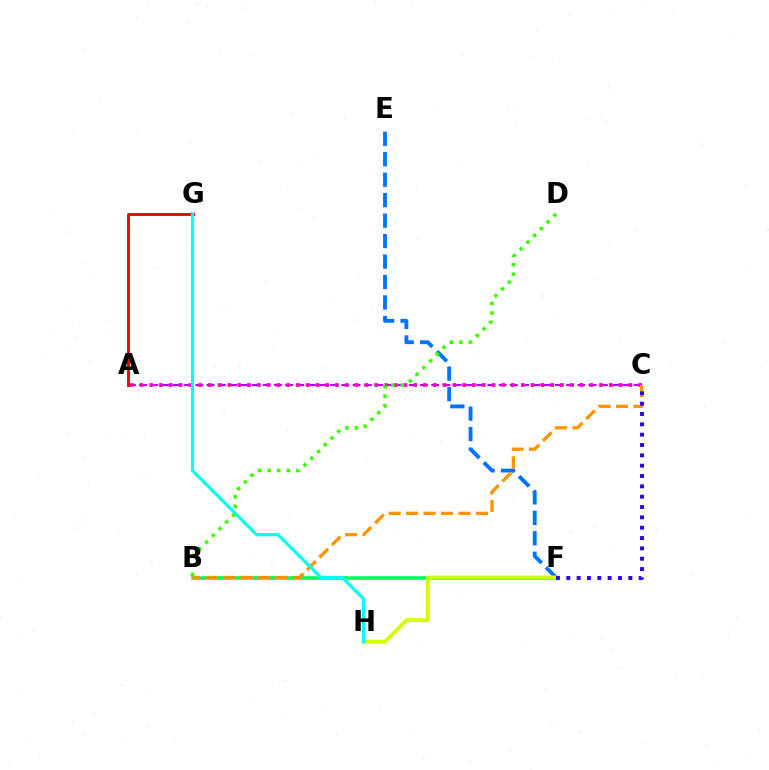{('E', 'F'): [{'color': '#0074ff', 'line_style': 'dashed', 'thickness': 2.78}], ('B', 'F'): [{'color': '#00ff5c', 'line_style': 'solid', 'thickness': 2.55}], ('A', 'C'): [{'color': '#b900ff', 'line_style': 'dashed', 'thickness': 1.53}, {'color': '#ff00ac', 'line_style': 'dotted', 'thickness': 2.66}], ('F', 'H'): [{'color': '#d1ff00', 'line_style': 'solid', 'thickness': 2.83}], ('B', 'C'): [{'color': '#ff9400', 'line_style': 'dashed', 'thickness': 2.37}], ('C', 'F'): [{'color': '#2500ff', 'line_style': 'dotted', 'thickness': 2.81}], ('A', 'G'): [{'color': '#ff0000', 'line_style': 'solid', 'thickness': 2.1}], ('G', 'H'): [{'color': '#00fff6', 'line_style': 'solid', 'thickness': 2.25}], ('B', 'D'): [{'color': '#3dff00', 'line_style': 'dotted', 'thickness': 2.59}]}